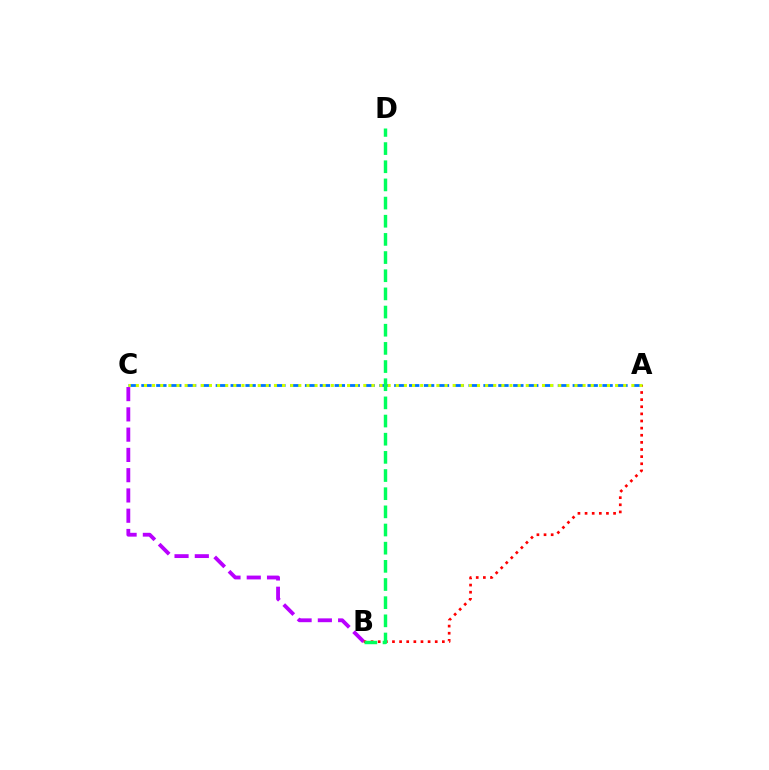{('B', 'C'): [{'color': '#b900ff', 'line_style': 'dashed', 'thickness': 2.75}], ('A', 'C'): [{'color': '#0074ff', 'line_style': 'dashed', 'thickness': 2.02}, {'color': '#d1ff00', 'line_style': 'dotted', 'thickness': 2.21}], ('A', 'B'): [{'color': '#ff0000', 'line_style': 'dotted', 'thickness': 1.94}], ('B', 'D'): [{'color': '#00ff5c', 'line_style': 'dashed', 'thickness': 2.47}]}